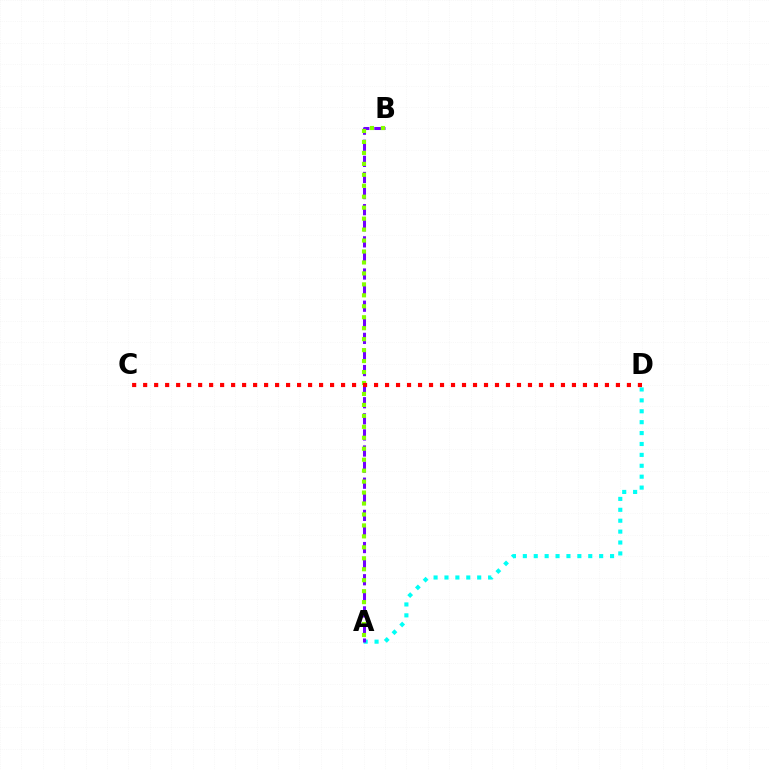{('A', 'D'): [{'color': '#00fff6', 'line_style': 'dotted', 'thickness': 2.96}], ('A', 'B'): [{'color': '#7200ff', 'line_style': 'dashed', 'thickness': 2.19}, {'color': '#84ff00', 'line_style': 'dotted', 'thickness': 2.98}], ('C', 'D'): [{'color': '#ff0000', 'line_style': 'dotted', 'thickness': 2.99}]}